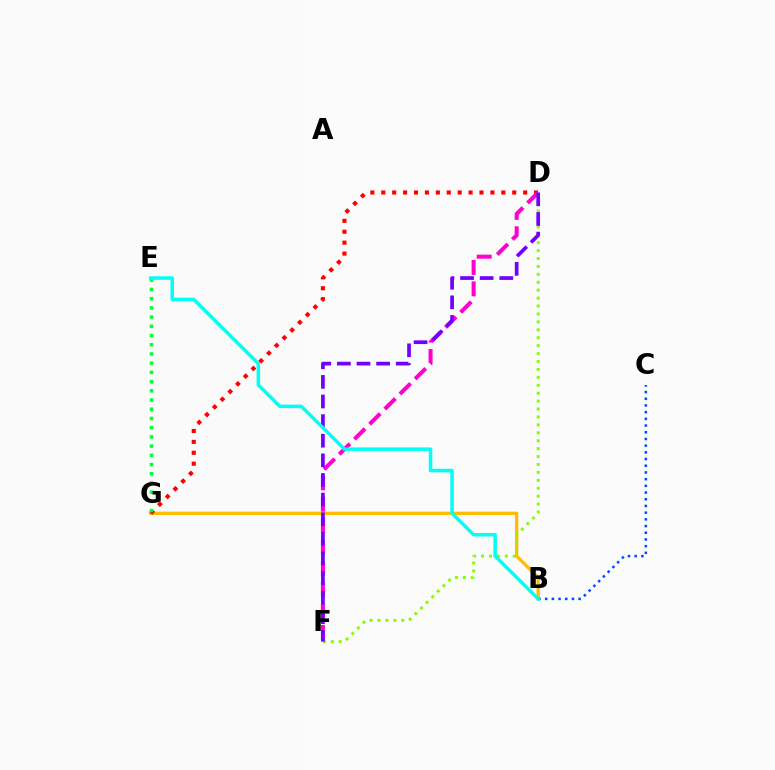{('B', 'G'): [{'color': '#ffbd00', 'line_style': 'solid', 'thickness': 2.37}], ('D', 'G'): [{'color': '#ff0000', 'line_style': 'dotted', 'thickness': 2.97}], ('D', 'F'): [{'color': '#ff00cf', 'line_style': 'dashed', 'thickness': 2.91}, {'color': '#84ff00', 'line_style': 'dotted', 'thickness': 2.15}, {'color': '#7200ff', 'line_style': 'dashed', 'thickness': 2.66}], ('B', 'C'): [{'color': '#004bff', 'line_style': 'dotted', 'thickness': 1.82}], ('E', 'G'): [{'color': '#00ff39', 'line_style': 'dotted', 'thickness': 2.5}], ('B', 'E'): [{'color': '#00fff6', 'line_style': 'solid', 'thickness': 2.52}]}